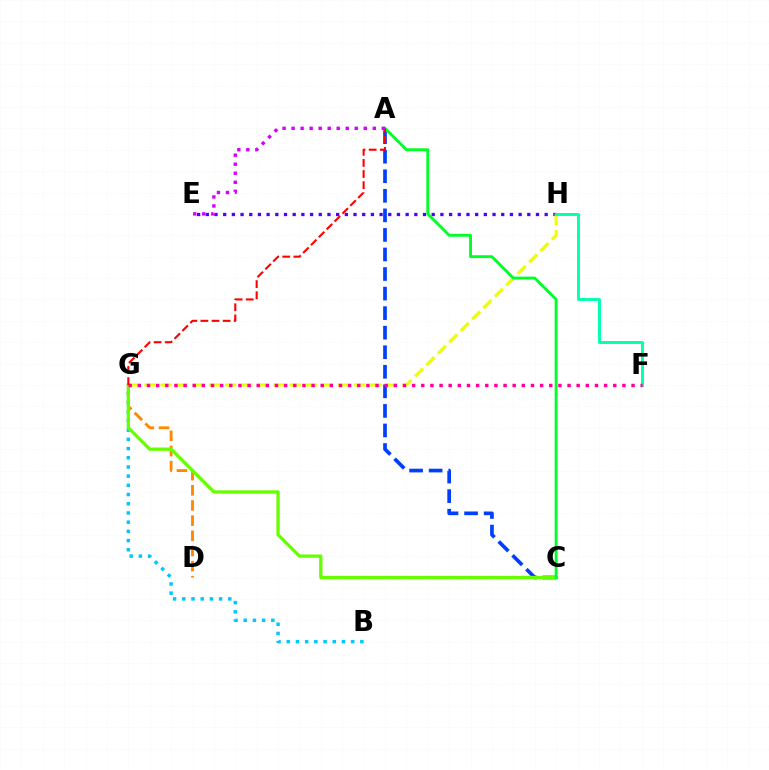{('B', 'G'): [{'color': '#00c7ff', 'line_style': 'dotted', 'thickness': 2.5}], ('A', 'C'): [{'color': '#003fff', 'line_style': 'dashed', 'thickness': 2.66}, {'color': '#00ff27', 'line_style': 'solid', 'thickness': 2.08}], ('D', 'G'): [{'color': '#ff8800', 'line_style': 'dashed', 'thickness': 2.06}], ('E', 'H'): [{'color': '#4f00ff', 'line_style': 'dotted', 'thickness': 2.36}], ('G', 'H'): [{'color': '#eeff00', 'line_style': 'dashed', 'thickness': 2.19}], ('C', 'G'): [{'color': '#66ff00', 'line_style': 'solid', 'thickness': 2.36}], ('F', 'H'): [{'color': '#00ffaf', 'line_style': 'solid', 'thickness': 2.09}], ('F', 'G'): [{'color': '#ff00a0', 'line_style': 'dotted', 'thickness': 2.48}], ('A', 'G'): [{'color': '#ff0000', 'line_style': 'dashed', 'thickness': 1.51}], ('A', 'E'): [{'color': '#d600ff', 'line_style': 'dotted', 'thickness': 2.45}]}